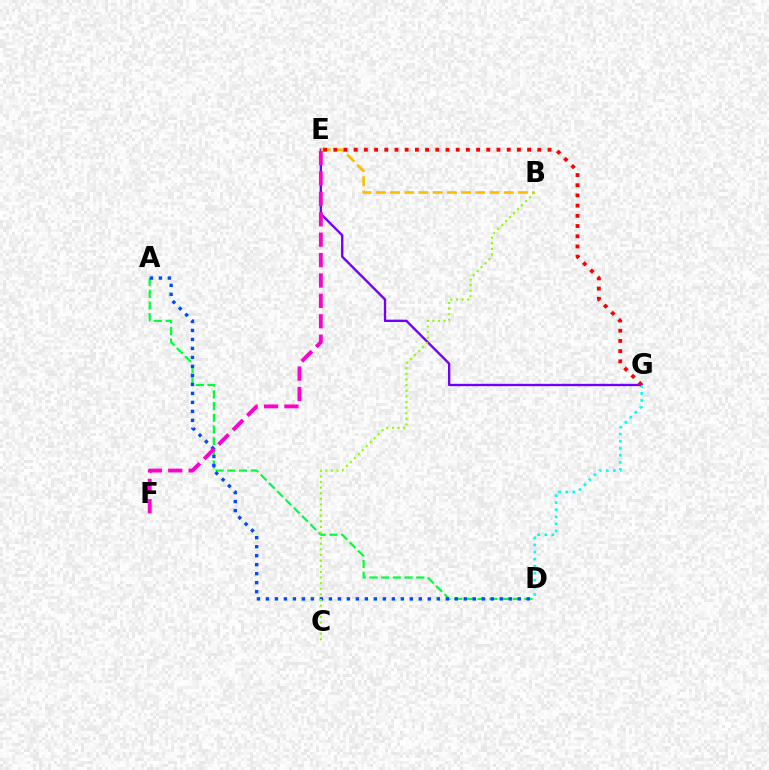{('E', 'G'): [{'color': '#7200ff', 'line_style': 'solid', 'thickness': 1.69}, {'color': '#ff0000', 'line_style': 'dotted', 'thickness': 2.77}], ('D', 'G'): [{'color': '#00fff6', 'line_style': 'dotted', 'thickness': 1.92}], ('A', 'D'): [{'color': '#00ff39', 'line_style': 'dashed', 'thickness': 1.59}, {'color': '#004bff', 'line_style': 'dotted', 'thickness': 2.44}], ('B', 'E'): [{'color': '#ffbd00', 'line_style': 'dashed', 'thickness': 1.93}], ('B', 'C'): [{'color': '#84ff00', 'line_style': 'dotted', 'thickness': 1.53}], ('E', 'F'): [{'color': '#ff00cf', 'line_style': 'dashed', 'thickness': 2.77}]}